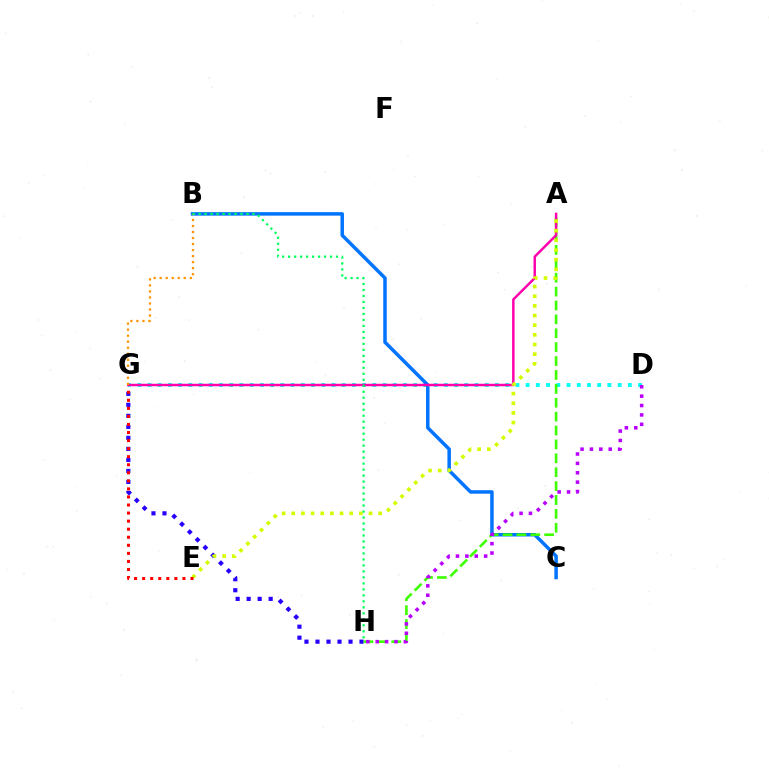{('D', 'G'): [{'color': '#00fff6', 'line_style': 'dotted', 'thickness': 2.78}], ('G', 'H'): [{'color': '#2500ff', 'line_style': 'dotted', 'thickness': 2.99}], ('B', 'C'): [{'color': '#0074ff', 'line_style': 'solid', 'thickness': 2.51}], ('A', 'H'): [{'color': '#3dff00', 'line_style': 'dashed', 'thickness': 1.89}], ('A', 'G'): [{'color': '#ff00ac', 'line_style': 'solid', 'thickness': 1.77}], ('D', 'H'): [{'color': '#b900ff', 'line_style': 'dotted', 'thickness': 2.55}], ('A', 'E'): [{'color': '#d1ff00', 'line_style': 'dotted', 'thickness': 2.62}], ('B', 'G'): [{'color': '#ff9400', 'line_style': 'dotted', 'thickness': 1.64}], ('E', 'G'): [{'color': '#ff0000', 'line_style': 'dotted', 'thickness': 2.19}], ('B', 'H'): [{'color': '#00ff5c', 'line_style': 'dotted', 'thickness': 1.63}]}